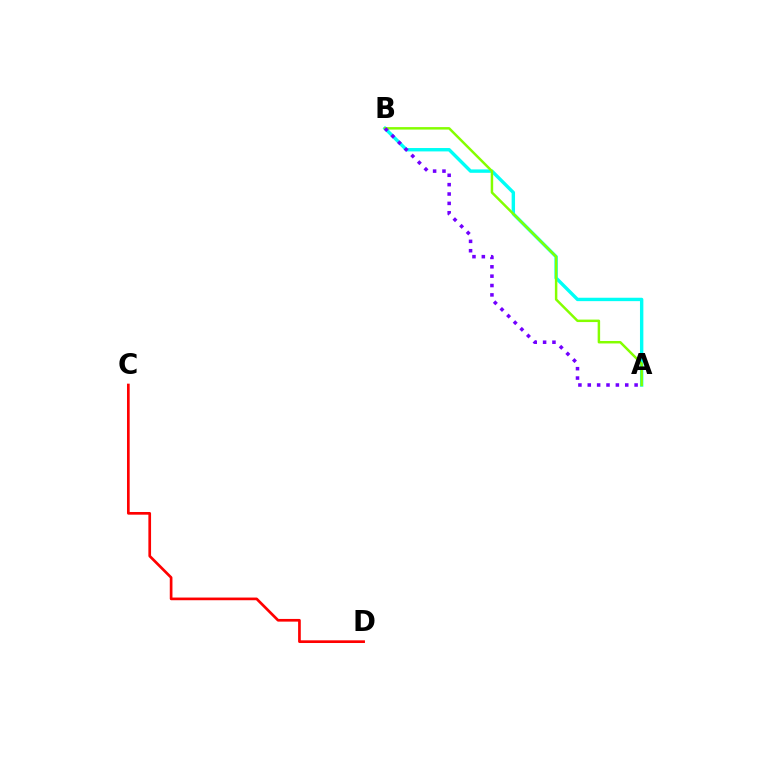{('A', 'B'): [{'color': '#00fff6', 'line_style': 'solid', 'thickness': 2.44}, {'color': '#84ff00', 'line_style': 'solid', 'thickness': 1.78}, {'color': '#7200ff', 'line_style': 'dotted', 'thickness': 2.54}], ('C', 'D'): [{'color': '#ff0000', 'line_style': 'solid', 'thickness': 1.93}]}